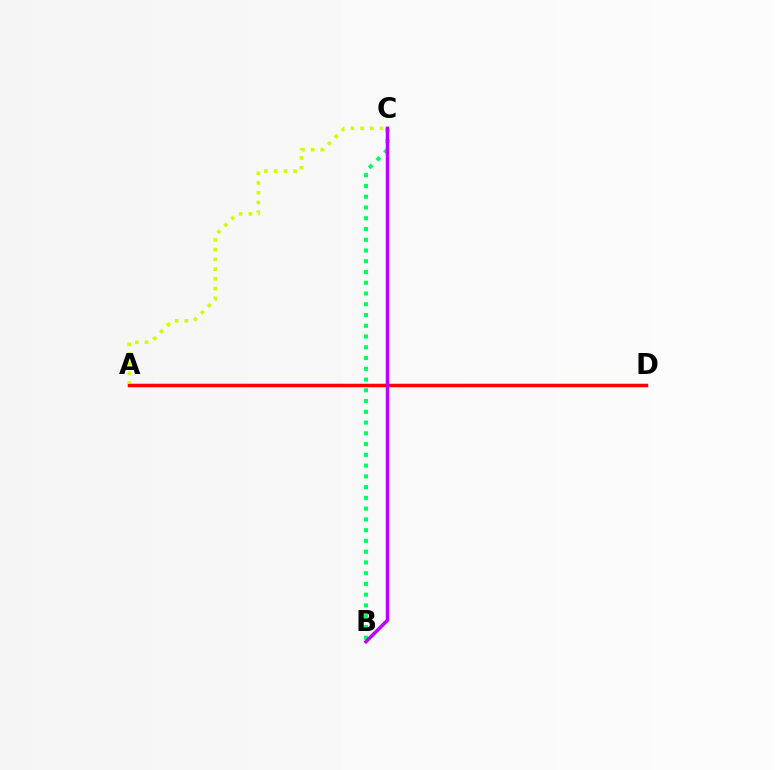{('A', 'D'): [{'color': '#0074ff', 'line_style': 'solid', 'thickness': 2.45}, {'color': '#ff0000', 'line_style': 'solid', 'thickness': 2.29}], ('A', 'C'): [{'color': '#d1ff00', 'line_style': 'dotted', 'thickness': 2.64}], ('B', 'C'): [{'color': '#00ff5c', 'line_style': 'dotted', 'thickness': 2.92}, {'color': '#b900ff', 'line_style': 'solid', 'thickness': 2.5}]}